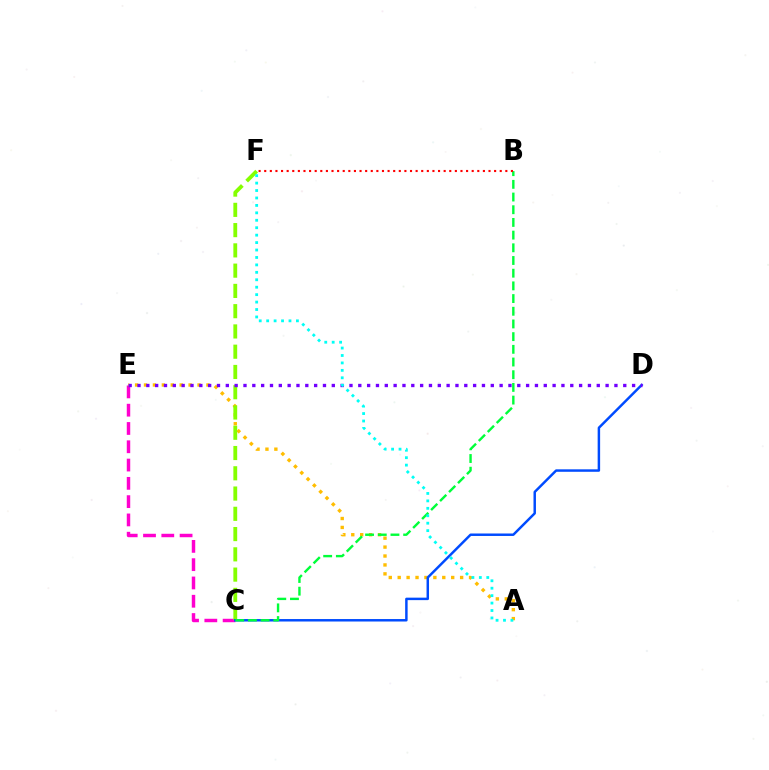{('C', 'E'): [{'color': '#ff00cf', 'line_style': 'dashed', 'thickness': 2.48}], ('A', 'E'): [{'color': '#ffbd00', 'line_style': 'dotted', 'thickness': 2.42}], ('C', 'F'): [{'color': '#84ff00', 'line_style': 'dashed', 'thickness': 2.75}], ('C', 'D'): [{'color': '#004bff', 'line_style': 'solid', 'thickness': 1.78}], ('D', 'E'): [{'color': '#7200ff', 'line_style': 'dotted', 'thickness': 2.4}], ('B', 'C'): [{'color': '#00ff39', 'line_style': 'dashed', 'thickness': 1.72}], ('A', 'F'): [{'color': '#00fff6', 'line_style': 'dotted', 'thickness': 2.02}], ('B', 'F'): [{'color': '#ff0000', 'line_style': 'dotted', 'thickness': 1.52}]}